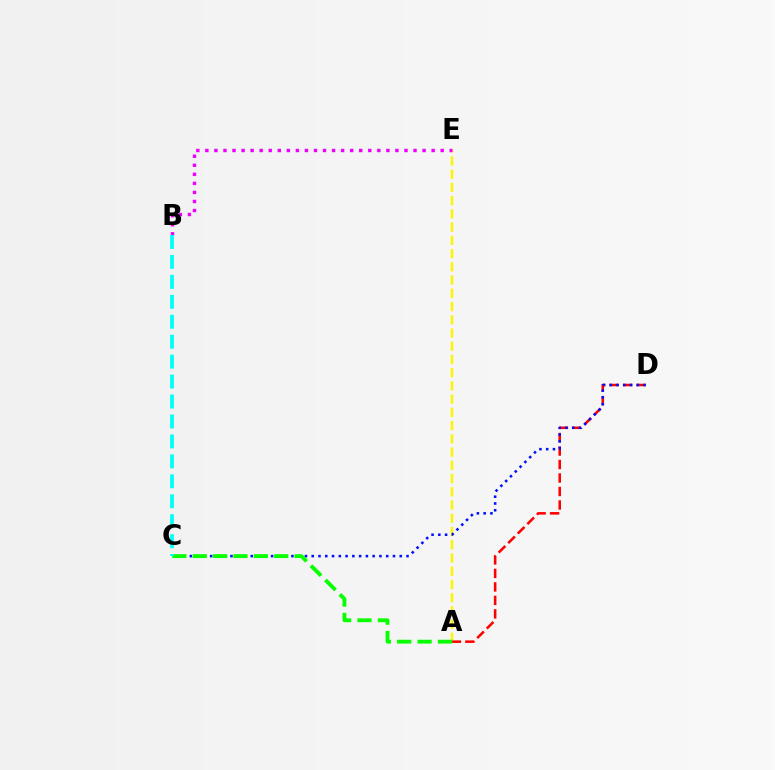{('A', 'E'): [{'color': '#fcf500', 'line_style': 'dashed', 'thickness': 1.8}], ('A', 'D'): [{'color': '#ff0000', 'line_style': 'dashed', 'thickness': 1.83}], ('C', 'D'): [{'color': '#0010ff', 'line_style': 'dotted', 'thickness': 1.84}], ('A', 'C'): [{'color': '#08ff00', 'line_style': 'dashed', 'thickness': 2.77}], ('B', 'E'): [{'color': '#ee00ff', 'line_style': 'dotted', 'thickness': 2.46}], ('B', 'C'): [{'color': '#00fff6', 'line_style': 'dashed', 'thickness': 2.71}]}